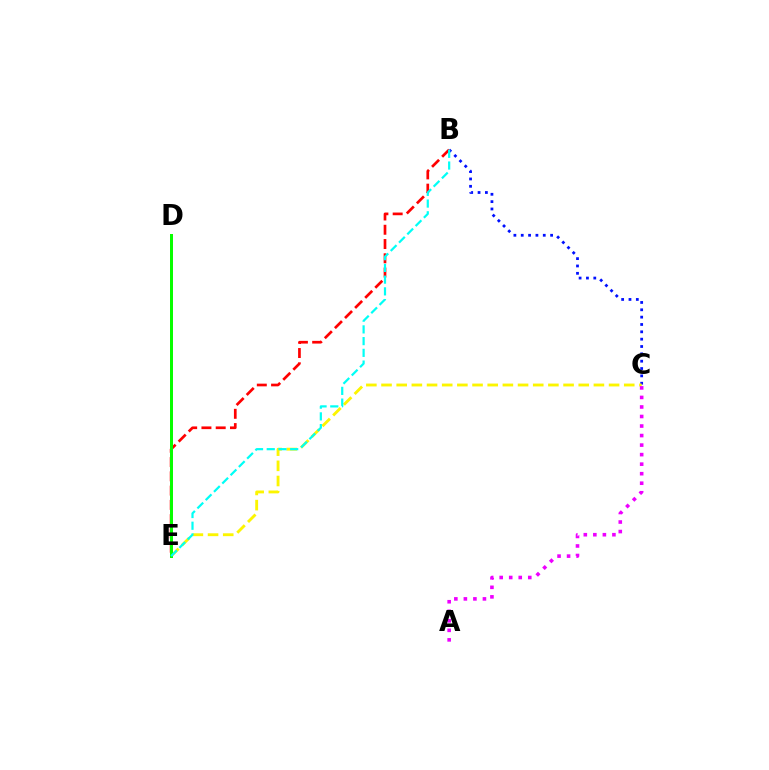{('B', 'E'): [{'color': '#ff0000', 'line_style': 'dashed', 'thickness': 1.94}, {'color': '#00fff6', 'line_style': 'dashed', 'thickness': 1.59}], ('B', 'C'): [{'color': '#0010ff', 'line_style': 'dotted', 'thickness': 2.0}], ('C', 'E'): [{'color': '#fcf500', 'line_style': 'dashed', 'thickness': 2.06}], ('D', 'E'): [{'color': '#08ff00', 'line_style': 'solid', 'thickness': 2.16}], ('A', 'C'): [{'color': '#ee00ff', 'line_style': 'dotted', 'thickness': 2.59}]}